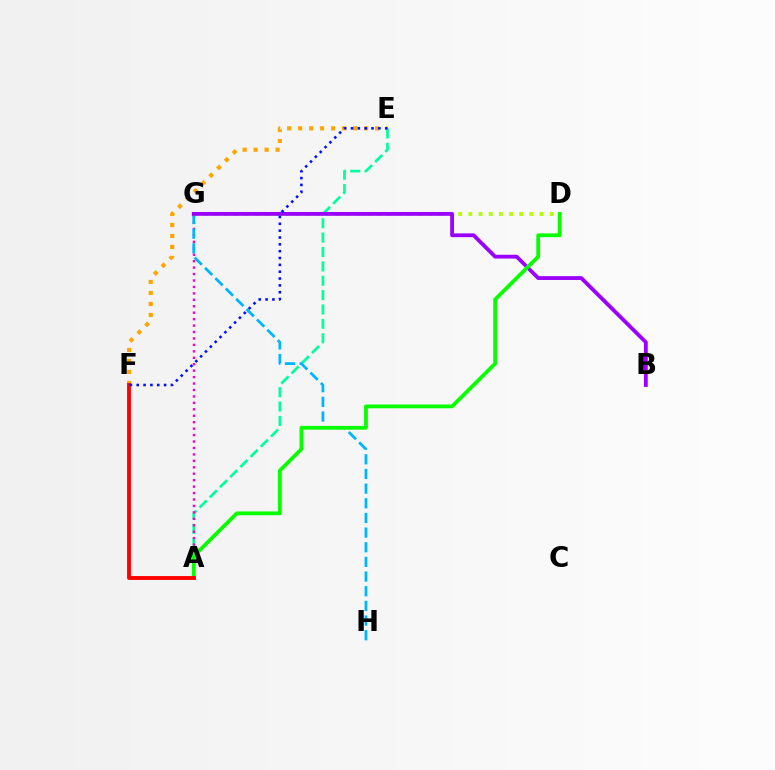{('E', 'F'): [{'color': '#ffa500', 'line_style': 'dotted', 'thickness': 2.99}, {'color': '#0010ff', 'line_style': 'dotted', 'thickness': 1.86}], ('A', 'E'): [{'color': '#00ff9d', 'line_style': 'dashed', 'thickness': 1.95}], ('A', 'G'): [{'color': '#ff00bd', 'line_style': 'dotted', 'thickness': 1.75}], ('G', 'H'): [{'color': '#00b5ff', 'line_style': 'dashed', 'thickness': 1.99}], ('D', 'G'): [{'color': '#b3ff00', 'line_style': 'dotted', 'thickness': 2.76}], ('B', 'G'): [{'color': '#9b00ff', 'line_style': 'solid', 'thickness': 2.75}], ('A', 'D'): [{'color': '#08ff00', 'line_style': 'solid', 'thickness': 2.73}], ('A', 'F'): [{'color': '#ff0000', 'line_style': 'solid', 'thickness': 2.78}]}